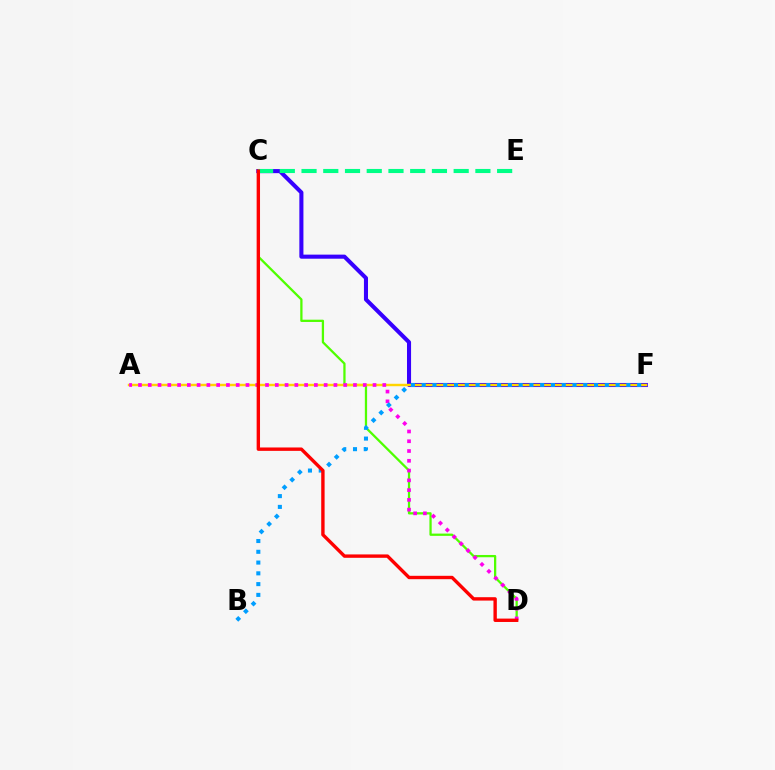{('C', 'D'): [{'color': '#4fff00', 'line_style': 'solid', 'thickness': 1.63}, {'color': '#ff0000', 'line_style': 'solid', 'thickness': 2.43}], ('C', 'F'): [{'color': '#3700ff', 'line_style': 'solid', 'thickness': 2.93}], ('C', 'E'): [{'color': '#00ff86', 'line_style': 'dashed', 'thickness': 2.95}], ('A', 'F'): [{'color': '#ffd500', 'line_style': 'solid', 'thickness': 1.74}], ('A', 'D'): [{'color': '#ff00ed', 'line_style': 'dotted', 'thickness': 2.66}], ('B', 'F'): [{'color': '#009eff', 'line_style': 'dotted', 'thickness': 2.93}]}